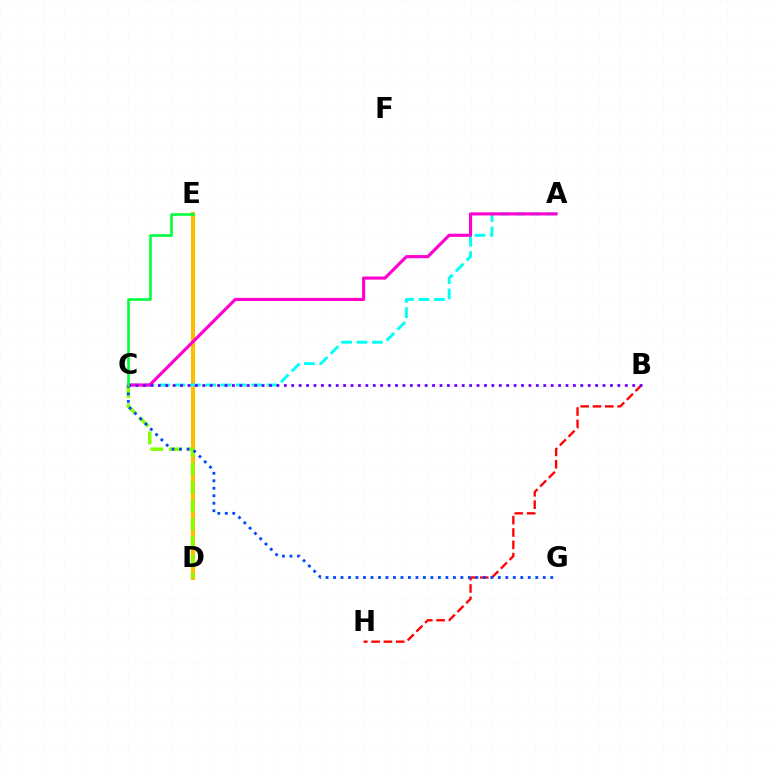{('D', 'E'): [{'color': '#ffbd00', 'line_style': 'solid', 'thickness': 2.97}], ('B', 'H'): [{'color': '#ff0000', 'line_style': 'dashed', 'thickness': 1.67}], ('C', 'D'): [{'color': '#84ff00', 'line_style': 'dashed', 'thickness': 2.5}], ('A', 'C'): [{'color': '#00fff6', 'line_style': 'dashed', 'thickness': 2.09}, {'color': '#ff00cf', 'line_style': 'solid', 'thickness': 2.24}], ('C', 'G'): [{'color': '#004bff', 'line_style': 'dotted', 'thickness': 2.04}], ('B', 'C'): [{'color': '#7200ff', 'line_style': 'dotted', 'thickness': 2.01}], ('C', 'E'): [{'color': '#00ff39', 'line_style': 'solid', 'thickness': 1.88}]}